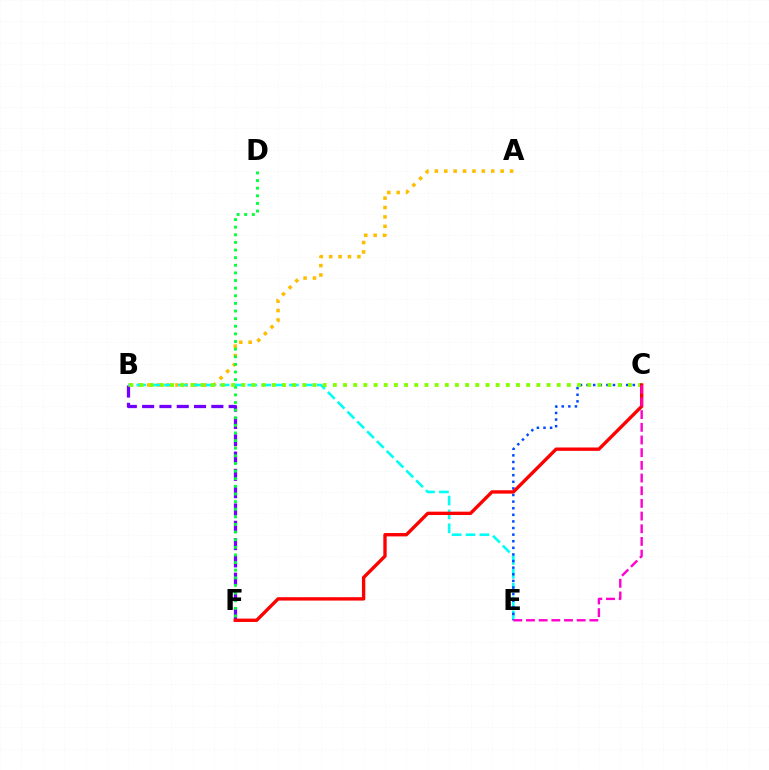{('B', 'F'): [{'color': '#7200ff', 'line_style': 'dashed', 'thickness': 2.35}], ('A', 'B'): [{'color': '#ffbd00', 'line_style': 'dotted', 'thickness': 2.55}], ('D', 'F'): [{'color': '#00ff39', 'line_style': 'dotted', 'thickness': 2.07}], ('B', 'E'): [{'color': '#00fff6', 'line_style': 'dashed', 'thickness': 1.89}], ('C', 'E'): [{'color': '#004bff', 'line_style': 'dotted', 'thickness': 1.79}, {'color': '#ff00cf', 'line_style': 'dashed', 'thickness': 1.72}], ('B', 'C'): [{'color': '#84ff00', 'line_style': 'dotted', 'thickness': 2.76}], ('C', 'F'): [{'color': '#ff0000', 'line_style': 'solid', 'thickness': 2.42}]}